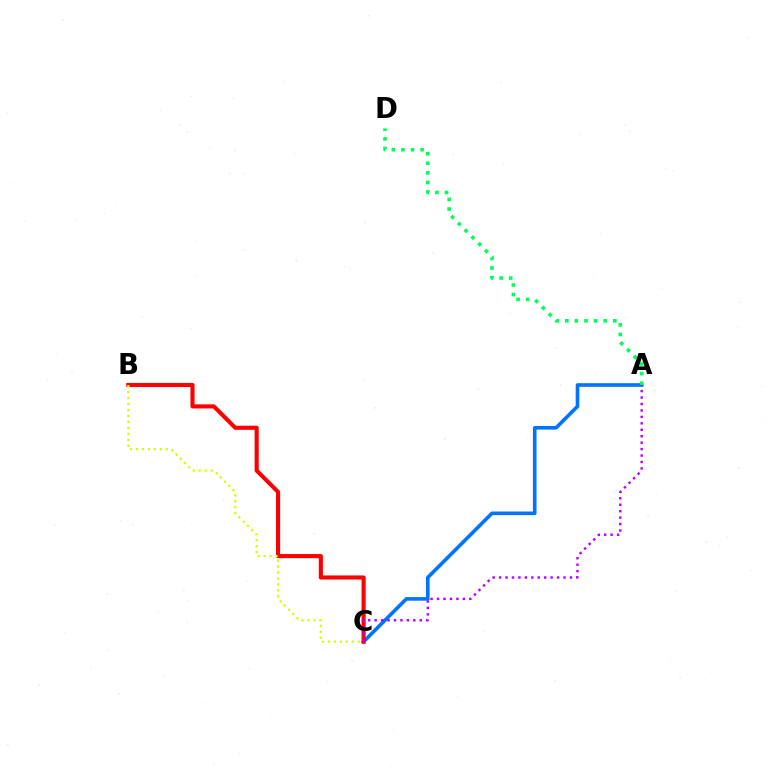{('A', 'C'): [{'color': '#0074ff', 'line_style': 'solid', 'thickness': 2.61}, {'color': '#b900ff', 'line_style': 'dotted', 'thickness': 1.75}], ('B', 'C'): [{'color': '#ff0000', 'line_style': 'solid', 'thickness': 2.96}, {'color': '#d1ff00', 'line_style': 'dotted', 'thickness': 1.62}], ('A', 'D'): [{'color': '#00ff5c', 'line_style': 'dotted', 'thickness': 2.61}]}